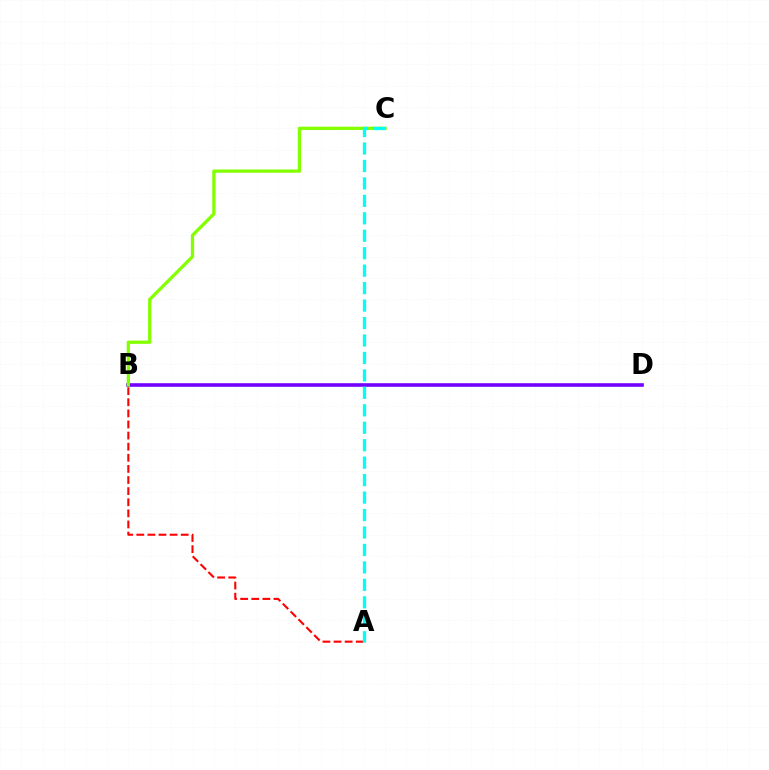{('B', 'D'): [{'color': '#7200ff', 'line_style': 'solid', 'thickness': 2.59}], ('B', 'C'): [{'color': '#84ff00', 'line_style': 'solid', 'thickness': 2.36}], ('A', 'B'): [{'color': '#ff0000', 'line_style': 'dashed', 'thickness': 1.51}], ('A', 'C'): [{'color': '#00fff6', 'line_style': 'dashed', 'thickness': 2.37}]}